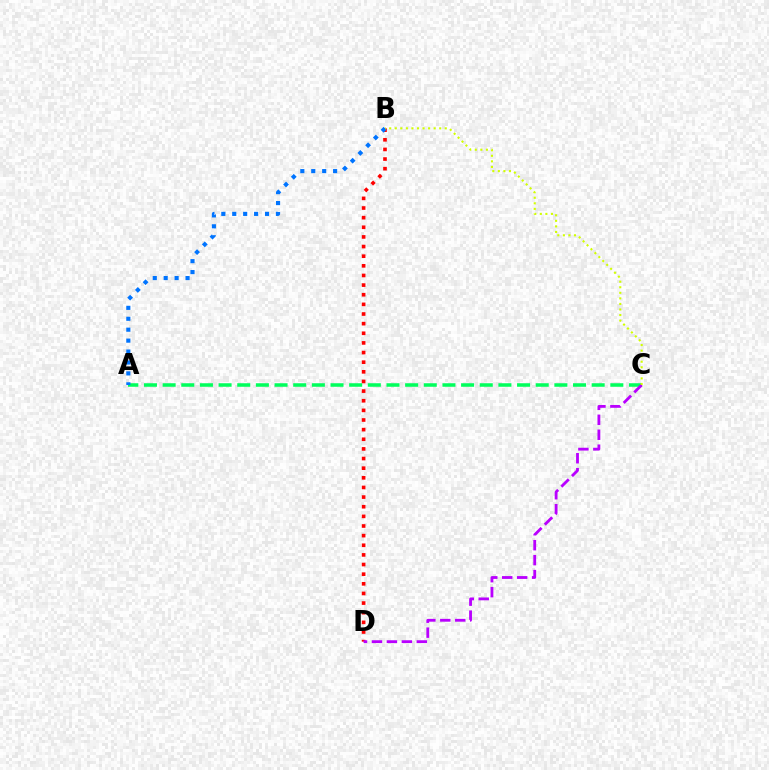{('B', 'D'): [{'color': '#ff0000', 'line_style': 'dotted', 'thickness': 2.62}], ('A', 'C'): [{'color': '#00ff5c', 'line_style': 'dashed', 'thickness': 2.53}], ('A', 'B'): [{'color': '#0074ff', 'line_style': 'dotted', 'thickness': 2.97}], ('C', 'D'): [{'color': '#b900ff', 'line_style': 'dashed', 'thickness': 2.03}], ('B', 'C'): [{'color': '#d1ff00', 'line_style': 'dotted', 'thickness': 1.51}]}